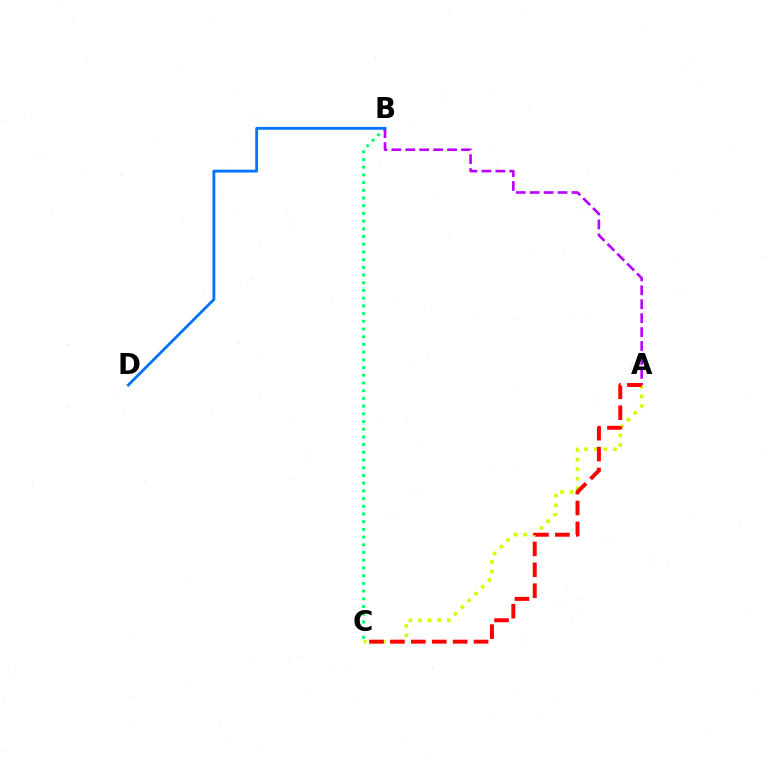{('A', 'C'): [{'color': '#d1ff00', 'line_style': 'dotted', 'thickness': 2.6}, {'color': '#ff0000', 'line_style': 'dashed', 'thickness': 2.84}], ('B', 'C'): [{'color': '#00ff5c', 'line_style': 'dotted', 'thickness': 2.09}], ('A', 'B'): [{'color': '#b900ff', 'line_style': 'dashed', 'thickness': 1.89}], ('B', 'D'): [{'color': '#0074ff', 'line_style': 'solid', 'thickness': 2.05}]}